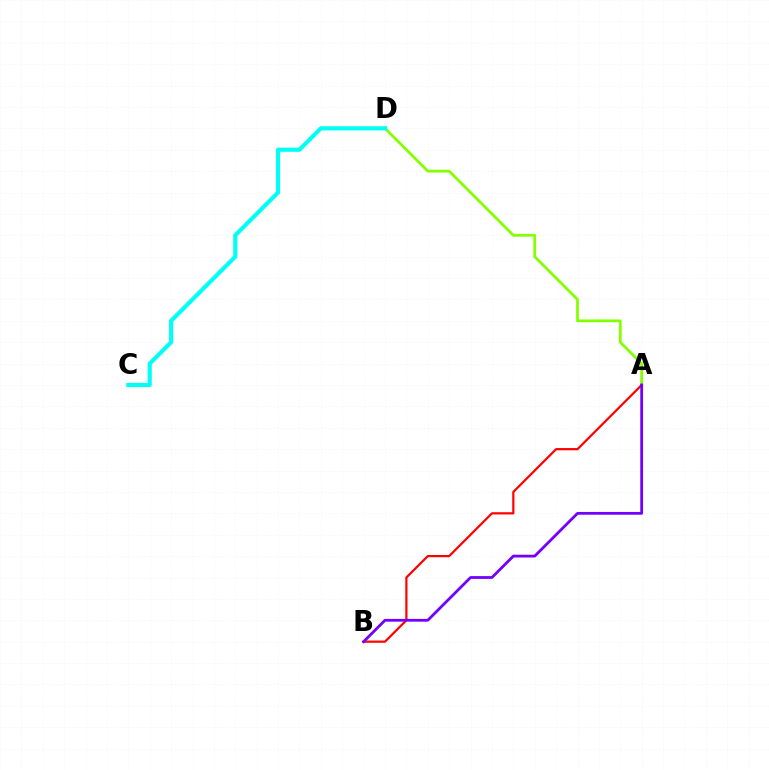{('A', 'D'): [{'color': '#84ff00', 'line_style': 'solid', 'thickness': 1.99}], ('A', 'B'): [{'color': '#ff0000', 'line_style': 'solid', 'thickness': 1.59}, {'color': '#7200ff', 'line_style': 'solid', 'thickness': 2.0}], ('C', 'D'): [{'color': '#00fff6', 'line_style': 'solid', 'thickness': 2.99}]}